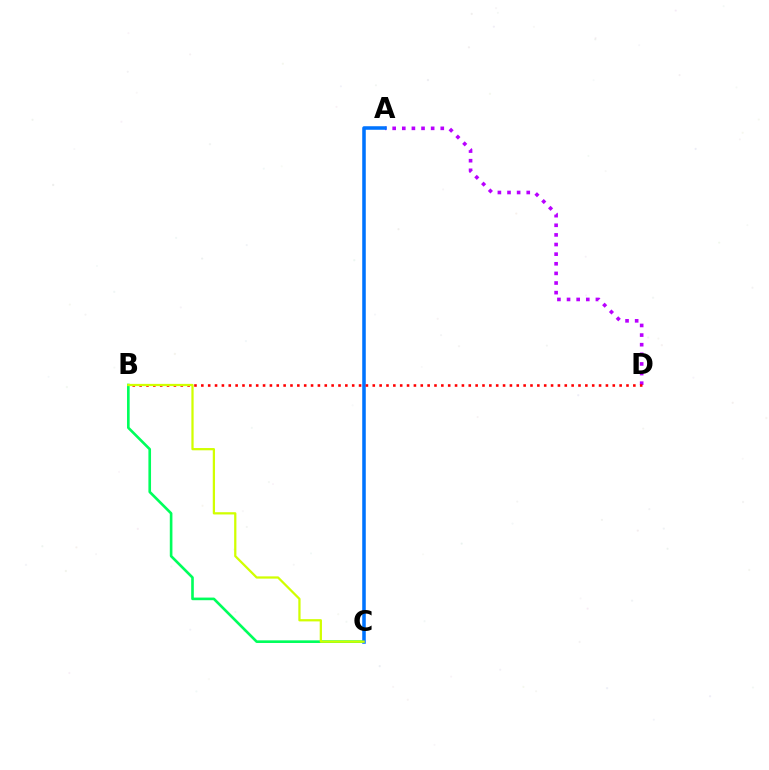{('A', 'D'): [{'color': '#b900ff', 'line_style': 'dotted', 'thickness': 2.61}], ('B', 'C'): [{'color': '#00ff5c', 'line_style': 'solid', 'thickness': 1.89}, {'color': '#d1ff00', 'line_style': 'solid', 'thickness': 1.62}], ('A', 'C'): [{'color': '#0074ff', 'line_style': 'solid', 'thickness': 2.55}], ('B', 'D'): [{'color': '#ff0000', 'line_style': 'dotted', 'thickness': 1.86}]}